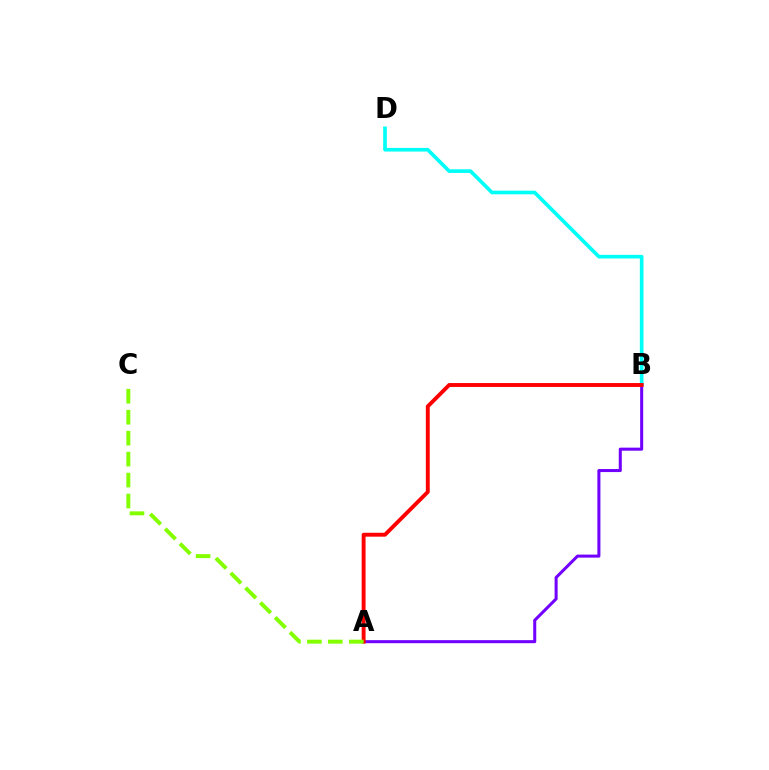{('B', 'D'): [{'color': '#00fff6', 'line_style': 'solid', 'thickness': 2.63}], ('A', 'B'): [{'color': '#7200ff', 'line_style': 'solid', 'thickness': 2.19}, {'color': '#ff0000', 'line_style': 'solid', 'thickness': 2.8}], ('A', 'C'): [{'color': '#84ff00', 'line_style': 'dashed', 'thickness': 2.85}]}